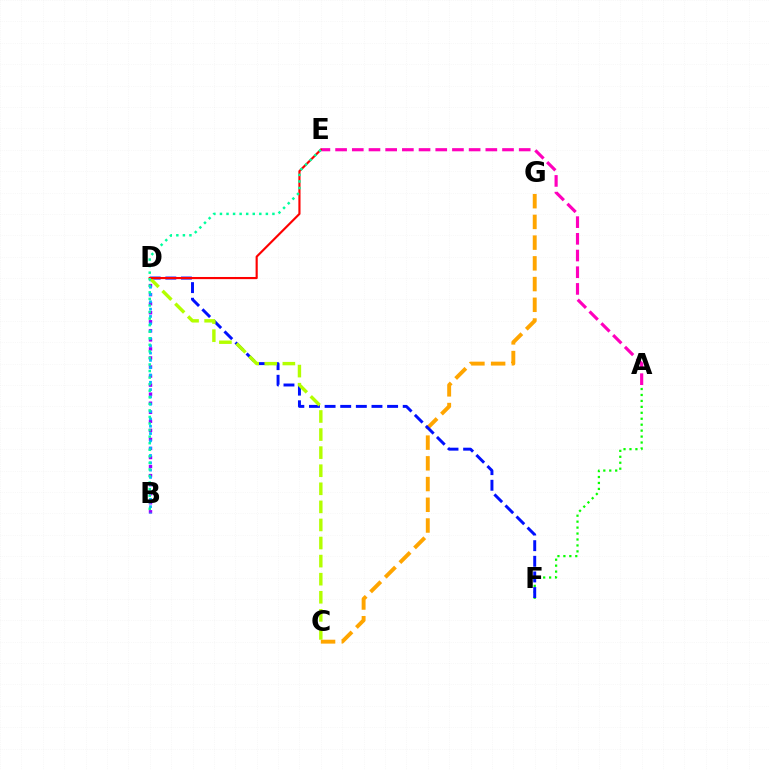{('C', 'G'): [{'color': '#ffa500', 'line_style': 'dashed', 'thickness': 2.81}], ('A', 'F'): [{'color': '#08ff00', 'line_style': 'dotted', 'thickness': 1.62}], ('D', 'F'): [{'color': '#0010ff', 'line_style': 'dashed', 'thickness': 2.12}], ('A', 'E'): [{'color': '#ff00bd', 'line_style': 'dashed', 'thickness': 2.27}], ('B', 'D'): [{'color': '#9b00ff', 'line_style': 'dotted', 'thickness': 2.46}, {'color': '#00b5ff', 'line_style': 'dotted', 'thickness': 1.99}], ('C', 'D'): [{'color': '#b3ff00', 'line_style': 'dashed', 'thickness': 2.46}], ('D', 'E'): [{'color': '#ff0000', 'line_style': 'solid', 'thickness': 1.55}], ('B', 'E'): [{'color': '#00ff9d', 'line_style': 'dotted', 'thickness': 1.78}]}